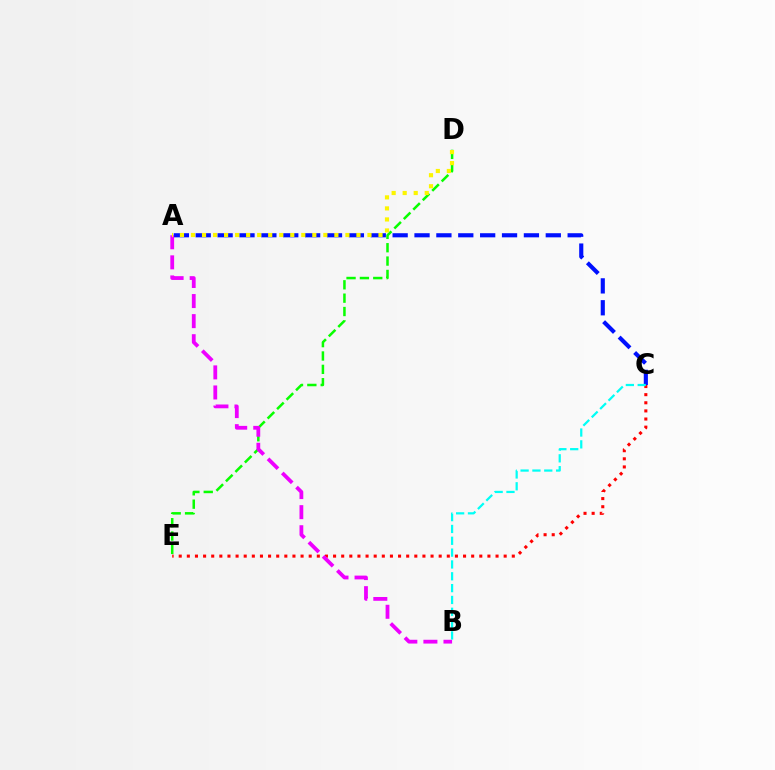{('C', 'E'): [{'color': '#ff0000', 'line_style': 'dotted', 'thickness': 2.21}], ('A', 'C'): [{'color': '#0010ff', 'line_style': 'dashed', 'thickness': 2.97}], ('D', 'E'): [{'color': '#08ff00', 'line_style': 'dashed', 'thickness': 1.81}], ('A', 'B'): [{'color': '#ee00ff', 'line_style': 'dashed', 'thickness': 2.73}], ('A', 'D'): [{'color': '#fcf500', 'line_style': 'dotted', 'thickness': 3.0}], ('B', 'C'): [{'color': '#00fff6', 'line_style': 'dashed', 'thickness': 1.61}]}